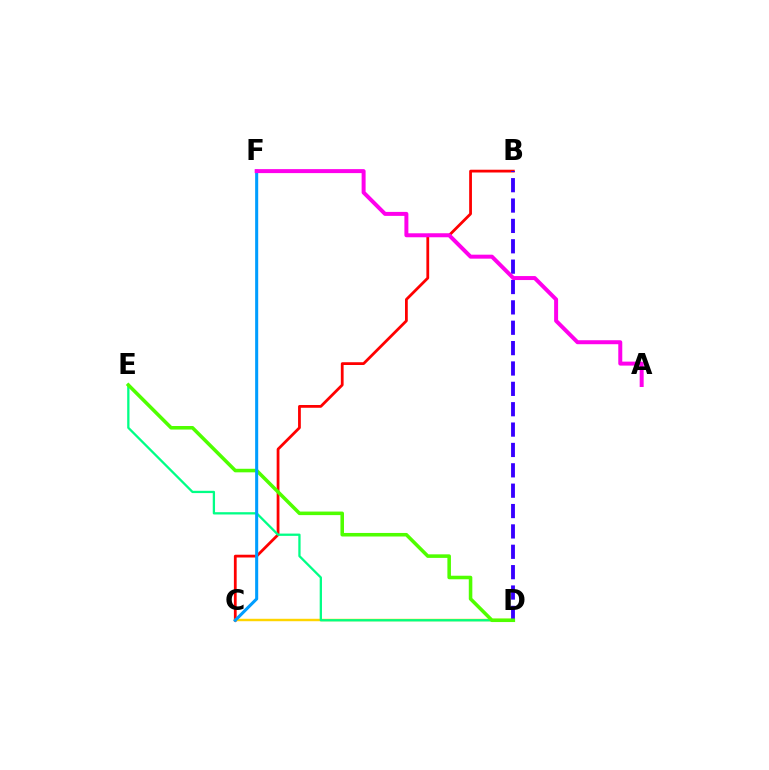{('B', 'C'): [{'color': '#ff0000', 'line_style': 'solid', 'thickness': 2.0}], ('C', 'D'): [{'color': '#ffd500', 'line_style': 'solid', 'thickness': 1.75}], ('B', 'D'): [{'color': '#3700ff', 'line_style': 'dashed', 'thickness': 2.77}], ('D', 'E'): [{'color': '#00ff86', 'line_style': 'solid', 'thickness': 1.65}, {'color': '#4fff00', 'line_style': 'solid', 'thickness': 2.56}], ('C', 'F'): [{'color': '#009eff', 'line_style': 'solid', 'thickness': 2.2}], ('A', 'F'): [{'color': '#ff00ed', 'line_style': 'solid', 'thickness': 2.87}]}